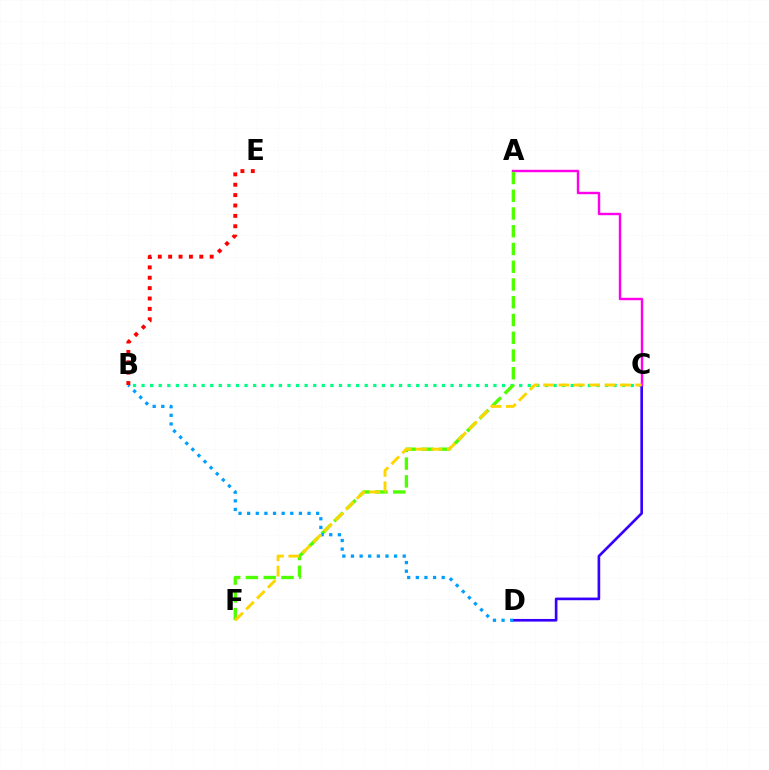{('B', 'C'): [{'color': '#00ff86', 'line_style': 'dotted', 'thickness': 2.33}], ('C', 'D'): [{'color': '#3700ff', 'line_style': 'solid', 'thickness': 1.91}], ('A', 'C'): [{'color': '#ff00ed', 'line_style': 'solid', 'thickness': 1.74}], ('A', 'F'): [{'color': '#4fff00', 'line_style': 'dashed', 'thickness': 2.41}], ('B', 'D'): [{'color': '#009eff', 'line_style': 'dotted', 'thickness': 2.34}], ('B', 'E'): [{'color': '#ff0000', 'line_style': 'dotted', 'thickness': 2.82}], ('C', 'F'): [{'color': '#ffd500', 'line_style': 'dashed', 'thickness': 2.09}]}